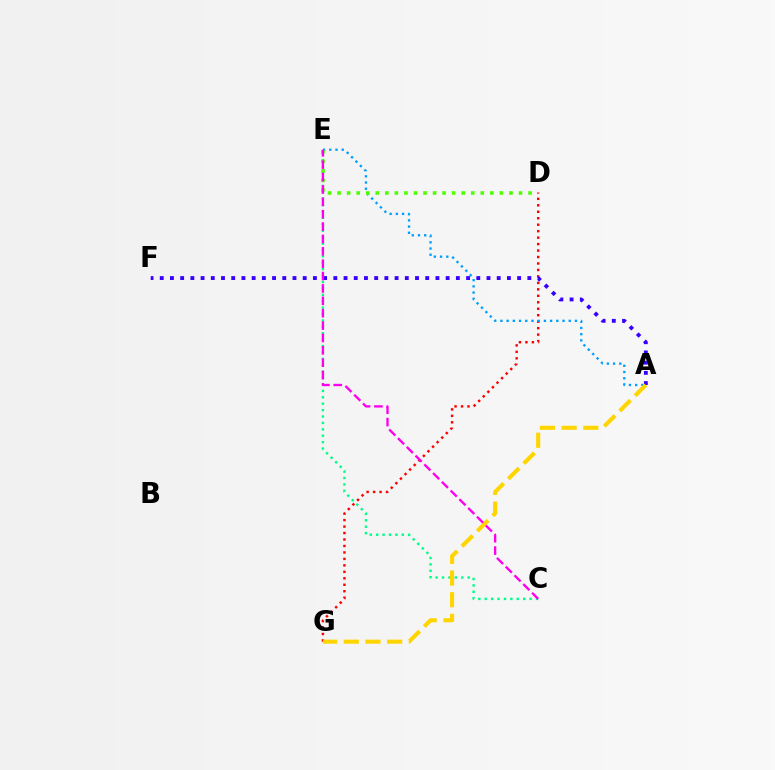{('D', 'G'): [{'color': '#ff0000', 'line_style': 'dotted', 'thickness': 1.76}], ('A', 'E'): [{'color': '#009eff', 'line_style': 'dotted', 'thickness': 1.69}], ('A', 'F'): [{'color': '#3700ff', 'line_style': 'dotted', 'thickness': 2.77}], ('C', 'E'): [{'color': '#00ff86', 'line_style': 'dotted', 'thickness': 1.74}, {'color': '#ff00ed', 'line_style': 'dashed', 'thickness': 1.68}], ('A', 'G'): [{'color': '#ffd500', 'line_style': 'dashed', 'thickness': 2.95}], ('D', 'E'): [{'color': '#4fff00', 'line_style': 'dotted', 'thickness': 2.59}]}